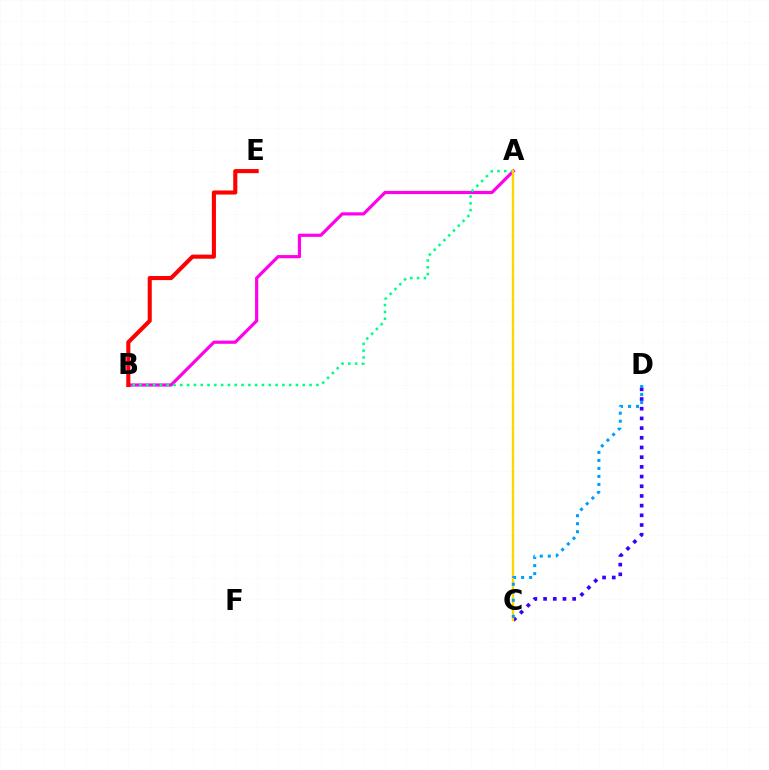{('A', 'C'): [{'color': '#4fff00', 'line_style': 'solid', 'thickness': 1.51}, {'color': '#ffd500', 'line_style': 'solid', 'thickness': 1.66}], ('A', 'B'): [{'color': '#ff00ed', 'line_style': 'solid', 'thickness': 2.29}, {'color': '#00ff86', 'line_style': 'dotted', 'thickness': 1.85}], ('C', 'D'): [{'color': '#3700ff', 'line_style': 'dotted', 'thickness': 2.63}, {'color': '#009eff', 'line_style': 'dotted', 'thickness': 2.18}], ('B', 'E'): [{'color': '#ff0000', 'line_style': 'solid', 'thickness': 2.94}]}